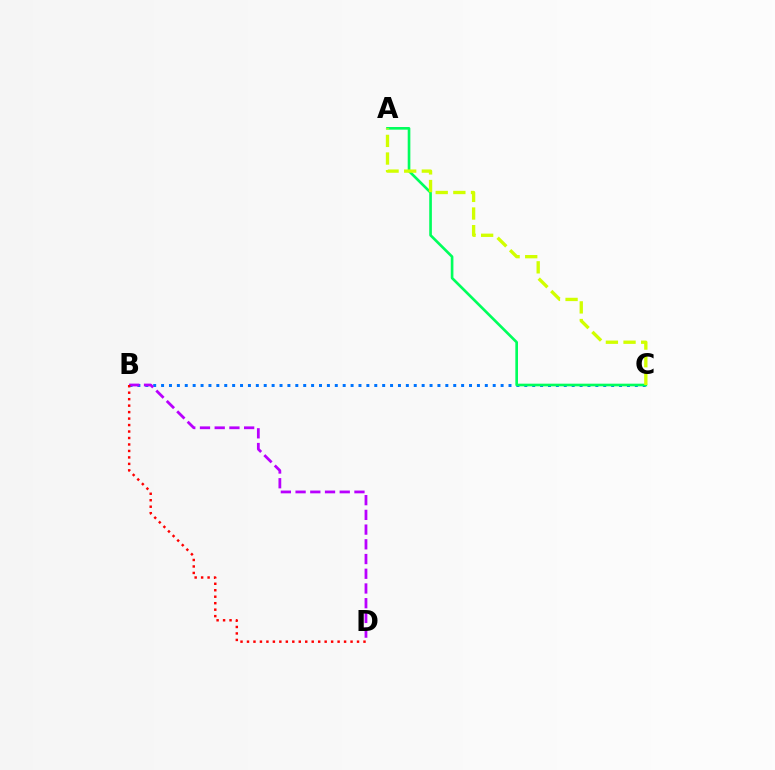{('B', 'C'): [{'color': '#0074ff', 'line_style': 'dotted', 'thickness': 2.15}], ('B', 'D'): [{'color': '#b900ff', 'line_style': 'dashed', 'thickness': 2.0}, {'color': '#ff0000', 'line_style': 'dotted', 'thickness': 1.76}], ('A', 'C'): [{'color': '#00ff5c', 'line_style': 'solid', 'thickness': 1.91}, {'color': '#d1ff00', 'line_style': 'dashed', 'thickness': 2.4}]}